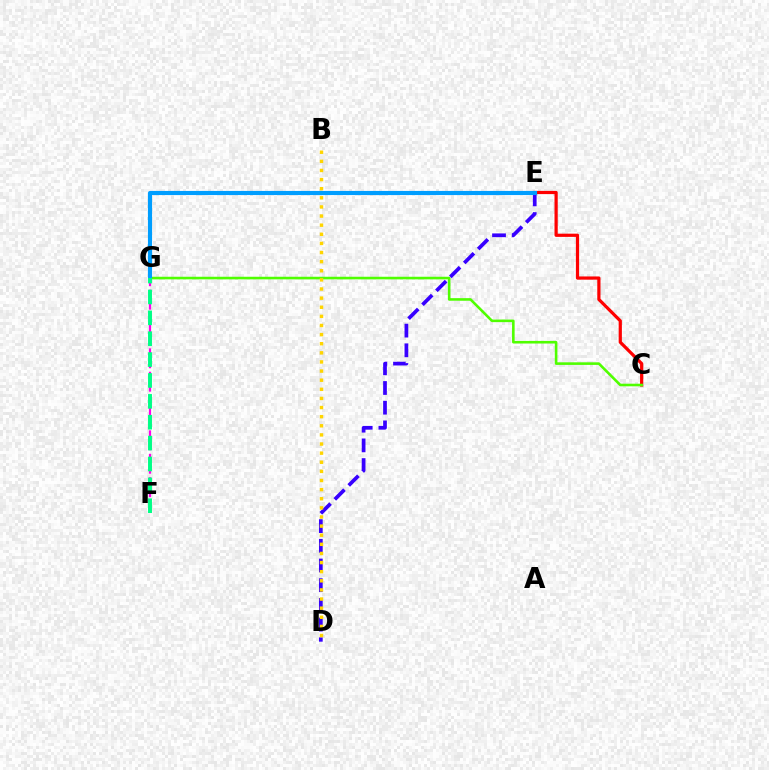{('C', 'E'): [{'color': '#ff0000', 'line_style': 'solid', 'thickness': 2.31}], ('C', 'G'): [{'color': '#4fff00', 'line_style': 'solid', 'thickness': 1.87}], ('F', 'G'): [{'color': '#ff00ed', 'line_style': 'dashed', 'thickness': 1.59}, {'color': '#00ff86', 'line_style': 'dashed', 'thickness': 2.84}], ('D', 'E'): [{'color': '#3700ff', 'line_style': 'dashed', 'thickness': 2.68}], ('B', 'D'): [{'color': '#ffd500', 'line_style': 'dotted', 'thickness': 2.48}], ('E', 'G'): [{'color': '#009eff', 'line_style': 'solid', 'thickness': 2.97}]}